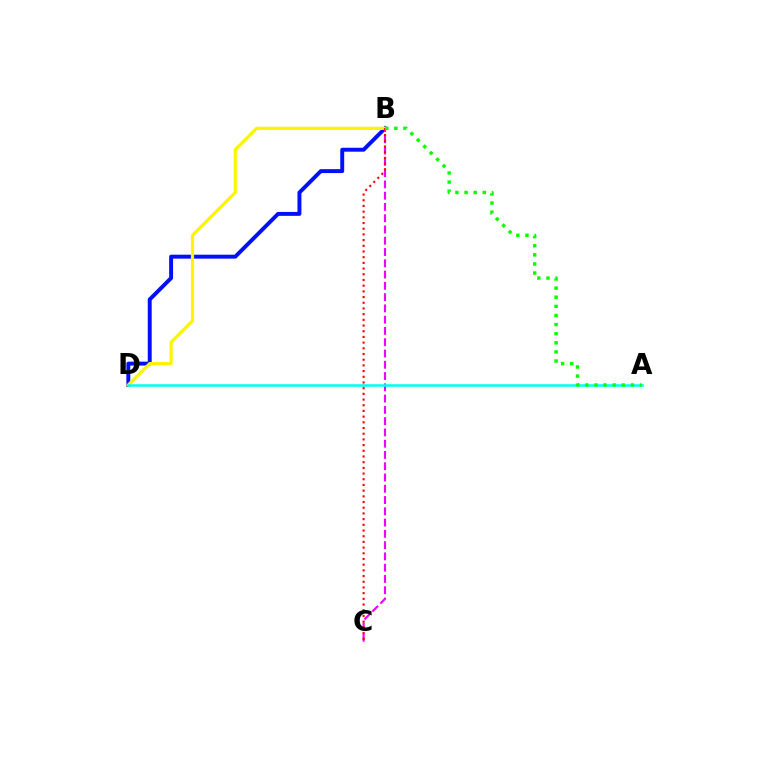{('B', 'D'): [{'color': '#0010ff', 'line_style': 'solid', 'thickness': 2.83}, {'color': '#fcf500', 'line_style': 'solid', 'thickness': 2.31}], ('B', 'C'): [{'color': '#ee00ff', 'line_style': 'dashed', 'thickness': 1.53}, {'color': '#ff0000', 'line_style': 'dotted', 'thickness': 1.55}], ('A', 'D'): [{'color': '#00fff6', 'line_style': 'solid', 'thickness': 1.84}], ('A', 'B'): [{'color': '#08ff00', 'line_style': 'dotted', 'thickness': 2.48}]}